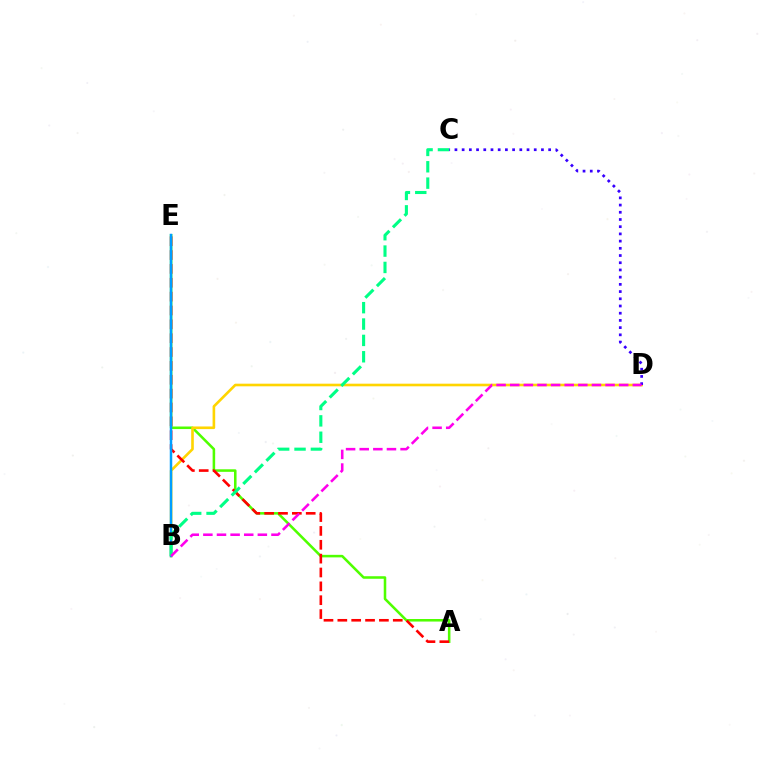{('A', 'E'): [{'color': '#4fff00', 'line_style': 'solid', 'thickness': 1.83}, {'color': '#ff0000', 'line_style': 'dashed', 'thickness': 1.88}], ('B', 'D'): [{'color': '#ffd500', 'line_style': 'solid', 'thickness': 1.89}, {'color': '#ff00ed', 'line_style': 'dashed', 'thickness': 1.85}], ('C', 'D'): [{'color': '#3700ff', 'line_style': 'dotted', 'thickness': 1.96}], ('B', 'E'): [{'color': '#009eff', 'line_style': 'solid', 'thickness': 1.8}], ('B', 'C'): [{'color': '#00ff86', 'line_style': 'dashed', 'thickness': 2.22}]}